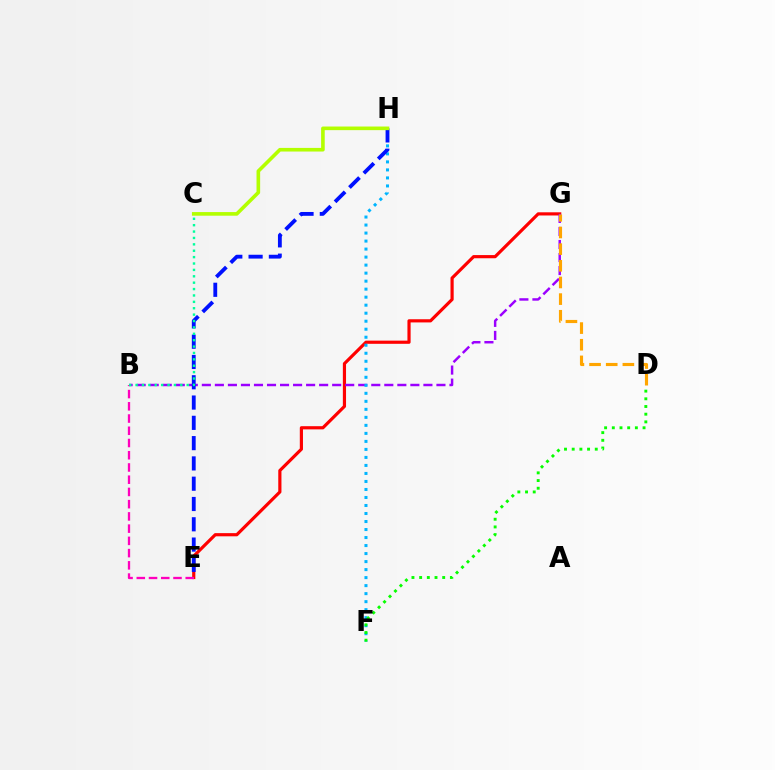{('E', 'G'): [{'color': '#ff0000', 'line_style': 'solid', 'thickness': 2.29}], ('B', 'G'): [{'color': '#9b00ff', 'line_style': 'dashed', 'thickness': 1.77}], ('B', 'E'): [{'color': '#ff00bd', 'line_style': 'dashed', 'thickness': 1.66}], ('F', 'H'): [{'color': '#00b5ff', 'line_style': 'dotted', 'thickness': 2.18}], ('E', 'H'): [{'color': '#0010ff', 'line_style': 'dashed', 'thickness': 2.76}], ('D', 'G'): [{'color': '#ffa500', 'line_style': 'dashed', 'thickness': 2.26}], ('C', 'H'): [{'color': '#b3ff00', 'line_style': 'solid', 'thickness': 2.61}], ('B', 'C'): [{'color': '#00ff9d', 'line_style': 'dotted', 'thickness': 1.74}], ('D', 'F'): [{'color': '#08ff00', 'line_style': 'dotted', 'thickness': 2.09}]}